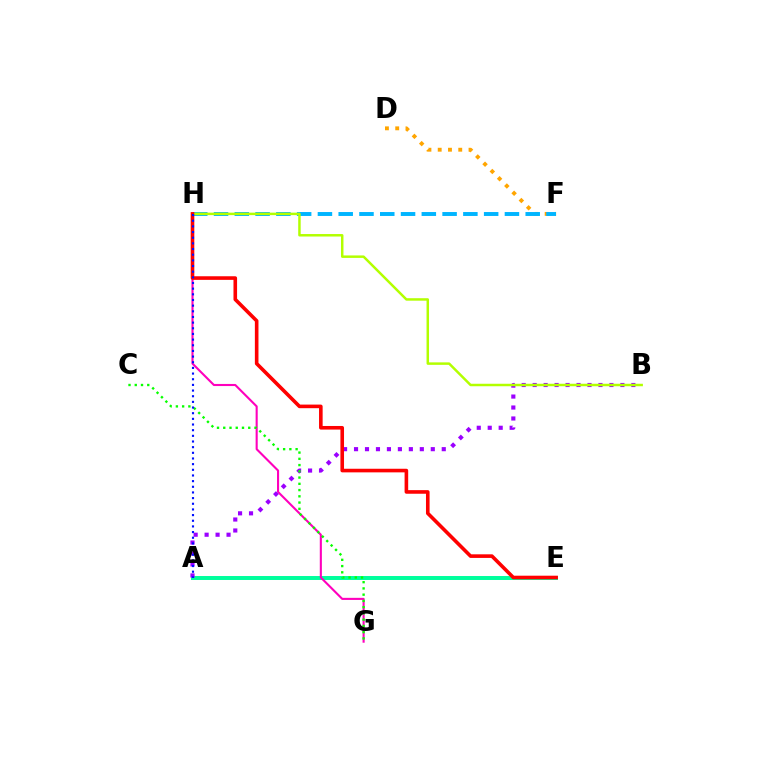{('A', 'E'): [{'color': '#00ff9d', 'line_style': 'solid', 'thickness': 2.85}], ('D', 'F'): [{'color': '#ffa500', 'line_style': 'dotted', 'thickness': 2.79}], ('G', 'H'): [{'color': '#ff00bd', 'line_style': 'solid', 'thickness': 1.51}], ('A', 'B'): [{'color': '#9b00ff', 'line_style': 'dotted', 'thickness': 2.98}], ('F', 'H'): [{'color': '#00b5ff', 'line_style': 'dashed', 'thickness': 2.82}], ('B', 'H'): [{'color': '#b3ff00', 'line_style': 'solid', 'thickness': 1.78}], ('C', 'G'): [{'color': '#08ff00', 'line_style': 'dotted', 'thickness': 1.7}], ('E', 'H'): [{'color': '#ff0000', 'line_style': 'solid', 'thickness': 2.59}], ('A', 'H'): [{'color': '#0010ff', 'line_style': 'dotted', 'thickness': 1.54}]}